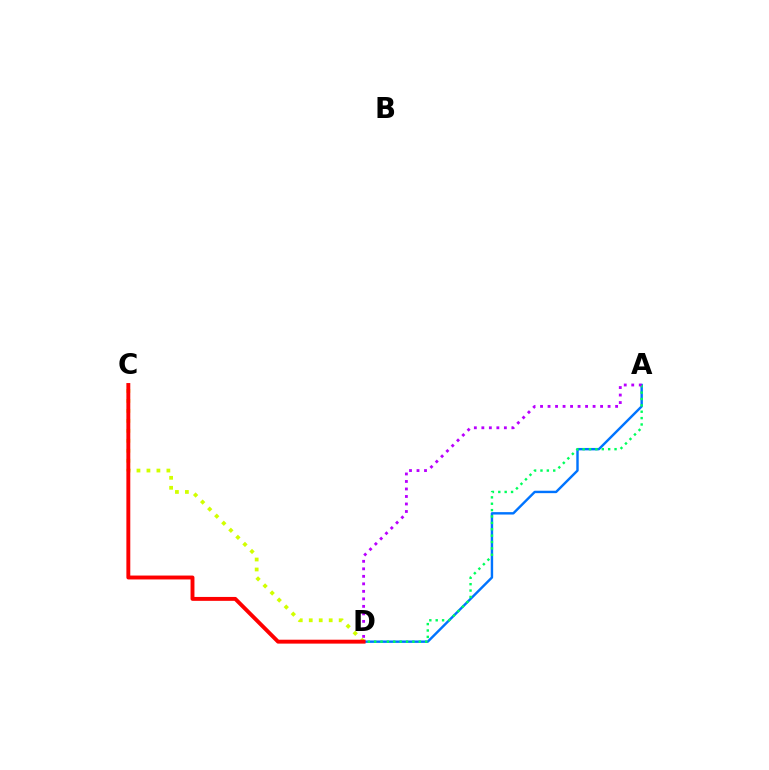{('A', 'D'): [{'color': '#0074ff', 'line_style': 'solid', 'thickness': 1.74}, {'color': '#00ff5c', 'line_style': 'dotted', 'thickness': 1.73}, {'color': '#b900ff', 'line_style': 'dotted', 'thickness': 2.04}], ('C', 'D'): [{'color': '#d1ff00', 'line_style': 'dotted', 'thickness': 2.71}, {'color': '#ff0000', 'line_style': 'solid', 'thickness': 2.81}]}